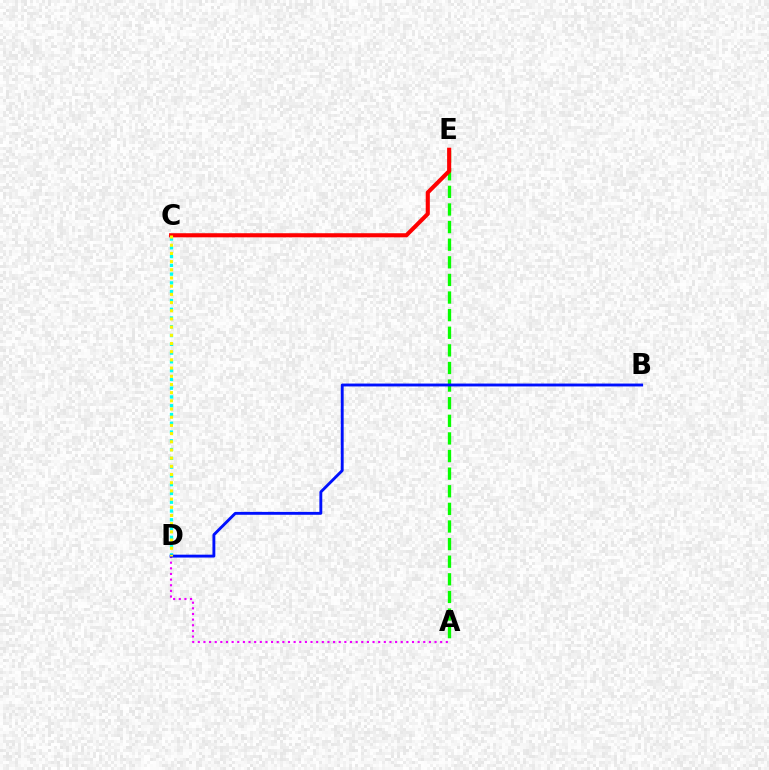{('C', 'D'): [{'color': '#00fff6', 'line_style': 'dotted', 'thickness': 2.38}, {'color': '#fcf500', 'line_style': 'dotted', 'thickness': 2.23}], ('A', 'E'): [{'color': '#08ff00', 'line_style': 'dashed', 'thickness': 2.39}], ('A', 'D'): [{'color': '#ee00ff', 'line_style': 'dotted', 'thickness': 1.53}], ('C', 'E'): [{'color': '#ff0000', 'line_style': 'solid', 'thickness': 2.95}], ('B', 'D'): [{'color': '#0010ff', 'line_style': 'solid', 'thickness': 2.07}]}